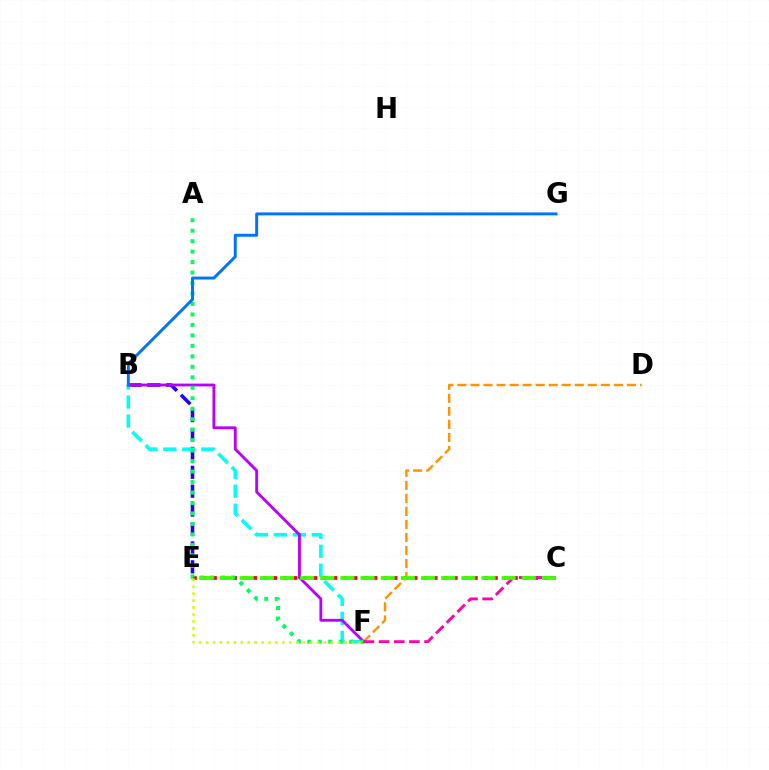{('B', 'E'): [{'color': '#2500ff', 'line_style': 'dashed', 'thickness': 2.57}], ('B', 'F'): [{'color': '#00fff6', 'line_style': 'dashed', 'thickness': 2.58}, {'color': '#b900ff', 'line_style': 'solid', 'thickness': 2.05}], ('C', 'E'): [{'color': '#ff0000', 'line_style': 'dotted', 'thickness': 2.73}, {'color': '#3dff00', 'line_style': 'dashed', 'thickness': 2.74}], ('D', 'F'): [{'color': '#ff9400', 'line_style': 'dashed', 'thickness': 1.77}], ('A', 'F'): [{'color': '#00ff5c', 'line_style': 'dotted', 'thickness': 2.85}], ('C', 'F'): [{'color': '#ff00ac', 'line_style': 'dashed', 'thickness': 2.06}], ('E', 'F'): [{'color': '#d1ff00', 'line_style': 'dotted', 'thickness': 1.88}], ('B', 'G'): [{'color': '#0074ff', 'line_style': 'solid', 'thickness': 2.12}]}